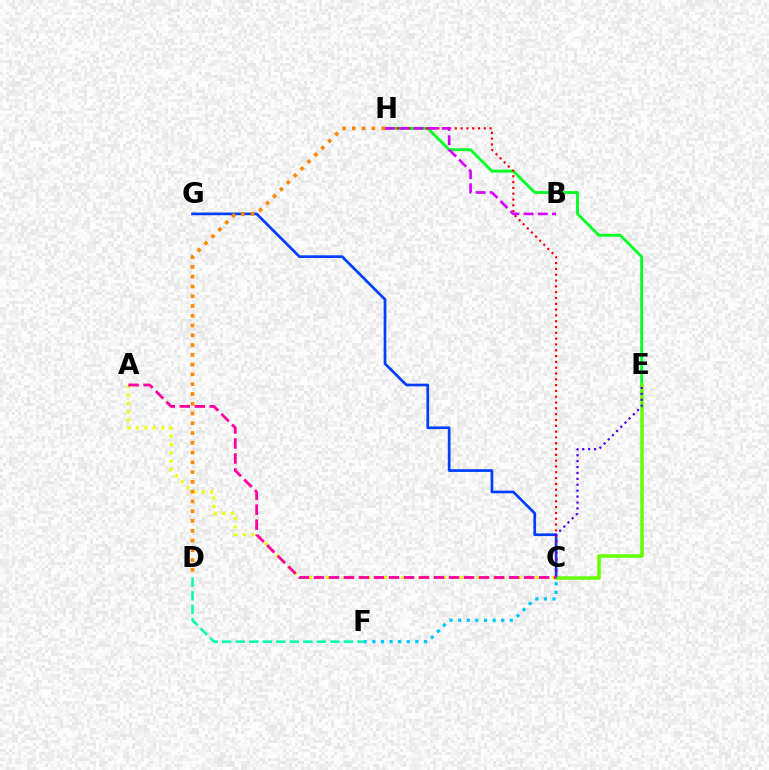{('C', 'G'): [{'color': '#003fff', 'line_style': 'solid', 'thickness': 1.95}], ('E', 'H'): [{'color': '#00ff27', 'line_style': 'solid', 'thickness': 2.05}], ('D', 'F'): [{'color': '#00ffaf', 'line_style': 'dashed', 'thickness': 1.84}], ('C', 'H'): [{'color': '#ff0000', 'line_style': 'dotted', 'thickness': 1.58}], ('C', 'E'): [{'color': '#66ff00', 'line_style': 'solid', 'thickness': 2.54}, {'color': '#4f00ff', 'line_style': 'dotted', 'thickness': 1.61}], ('A', 'C'): [{'color': '#eeff00', 'line_style': 'dotted', 'thickness': 2.28}, {'color': '#ff00a0', 'line_style': 'dashed', 'thickness': 2.04}], ('C', 'F'): [{'color': '#00c7ff', 'line_style': 'dotted', 'thickness': 2.34}], ('B', 'H'): [{'color': '#d600ff', 'line_style': 'dashed', 'thickness': 1.93}], ('D', 'H'): [{'color': '#ff8800', 'line_style': 'dotted', 'thickness': 2.65}]}